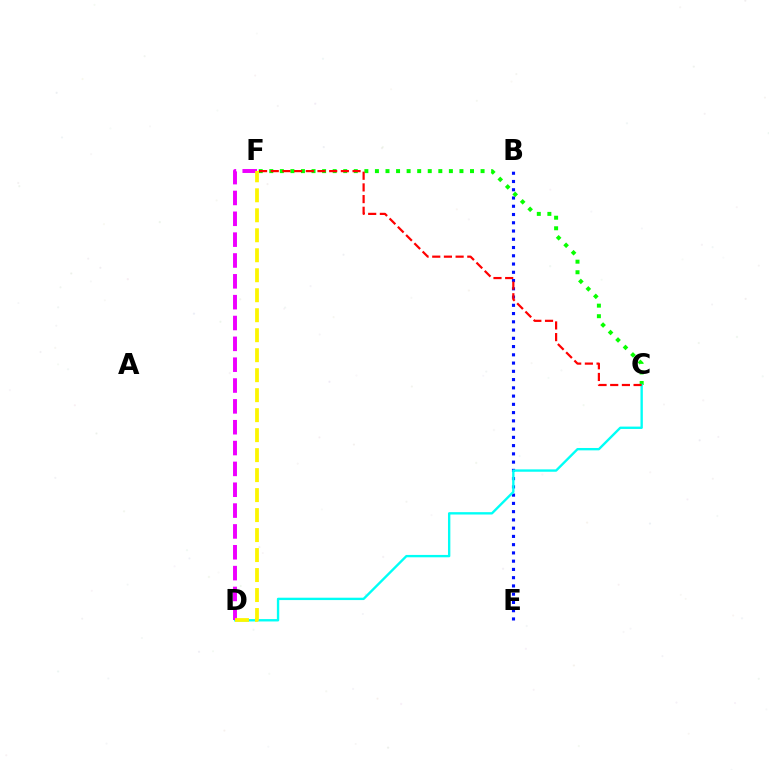{('B', 'E'): [{'color': '#0010ff', 'line_style': 'dotted', 'thickness': 2.24}], ('C', 'F'): [{'color': '#08ff00', 'line_style': 'dotted', 'thickness': 2.87}, {'color': '#ff0000', 'line_style': 'dashed', 'thickness': 1.59}], ('C', 'D'): [{'color': '#00fff6', 'line_style': 'solid', 'thickness': 1.7}], ('D', 'F'): [{'color': '#ee00ff', 'line_style': 'dashed', 'thickness': 2.83}, {'color': '#fcf500', 'line_style': 'dashed', 'thickness': 2.72}]}